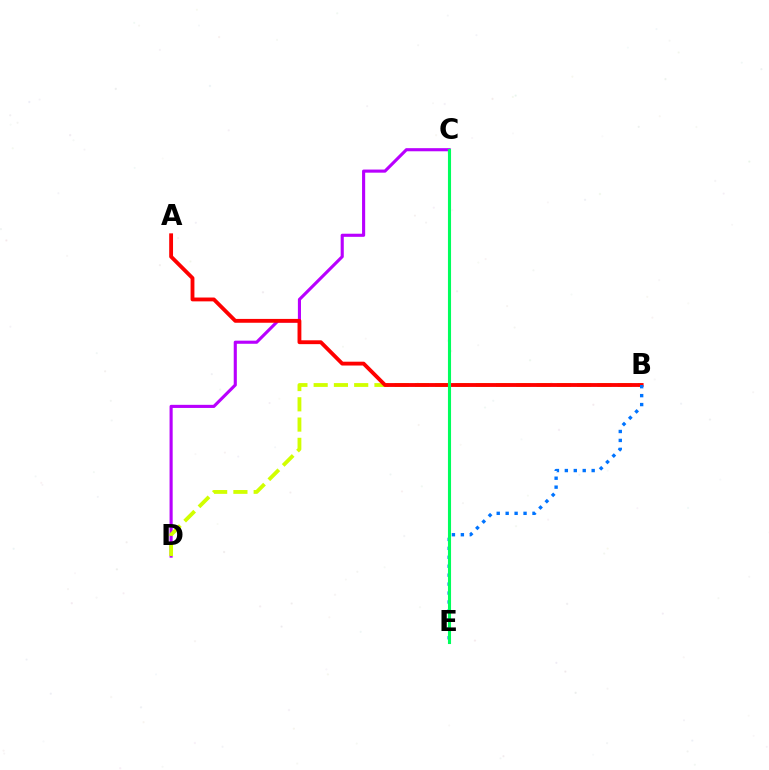{('C', 'D'): [{'color': '#b900ff', 'line_style': 'solid', 'thickness': 2.24}], ('B', 'D'): [{'color': '#d1ff00', 'line_style': 'dashed', 'thickness': 2.75}], ('A', 'B'): [{'color': '#ff0000', 'line_style': 'solid', 'thickness': 2.77}], ('B', 'E'): [{'color': '#0074ff', 'line_style': 'dotted', 'thickness': 2.43}], ('C', 'E'): [{'color': '#00ff5c', 'line_style': 'solid', 'thickness': 2.23}]}